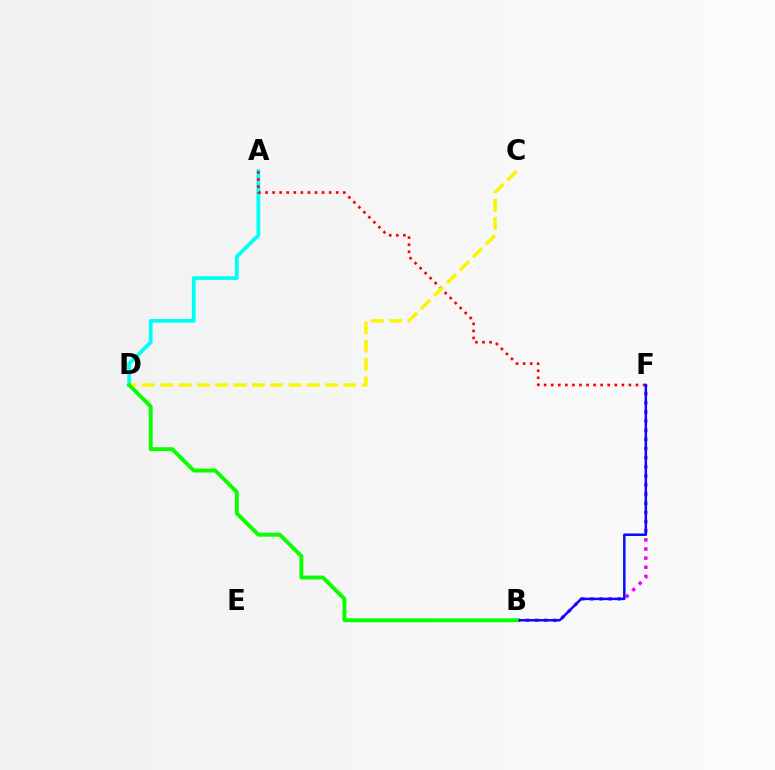{('A', 'D'): [{'color': '#00fff6', 'line_style': 'solid', 'thickness': 2.72}], ('B', 'F'): [{'color': '#ee00ff', 'line_style': 'dotted', 'thickness': 2.48}, {'color': '#0010ff', 'line_style': 'solid', 'thickness': 1.8}], ('A', 'F'): [{'color': '#ff0000', 'line_style': 'dotted', 'thickness': 1.92}], ('C', 'D'): [{'color': '#fcf500', 'line_style': 'dashed', 'thickness': 2.49}], ('B', 'D'): [{'color': '#08ff00', 'line_style': 'solid', 'thickness': 2.79}]}